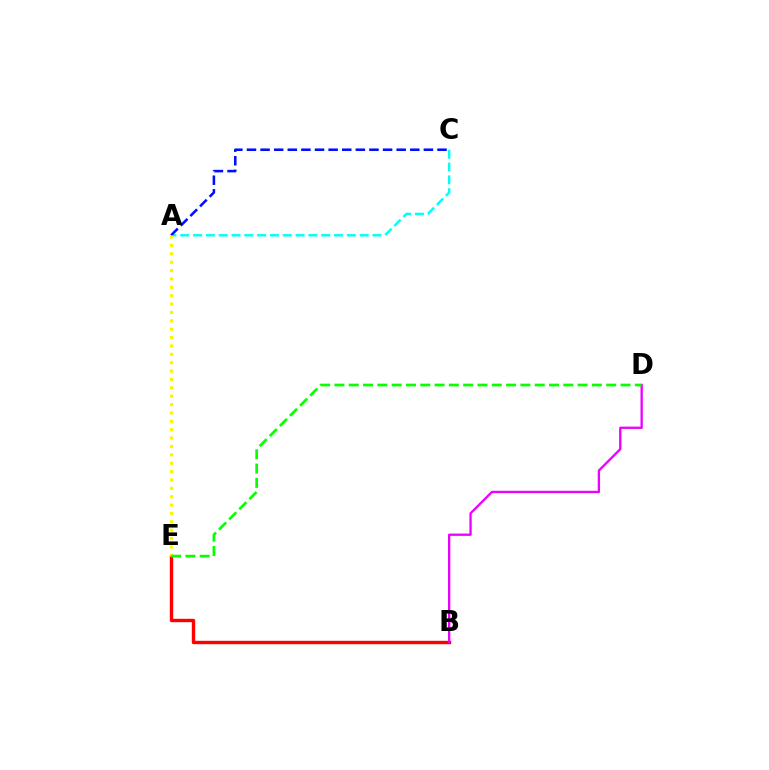{('A', 'C'): [{'color': '#00fff6', 'line_style': 'dashed', 'thickness': 1.74}, {'color': '#0010ff', 'line_style': 'dashed', 'thickness': 1.85}], ('B', 'E'): [{'color': '#ff0000', 'line_style': 'solid', 'thickness': 2.43}], ('B', 'D'): [{'color': '#ee00ff', 'line_style': 'solid', 'thickness': 1.67}], ('A', 'E'): [{'color': '#fcf500', 'line_style': 'dotted', 'thickness': 2.28}], ('D', 'E'): [{'color': '#08ff00', 'line_style': 'dashed', 'thickness': 1.94}]}